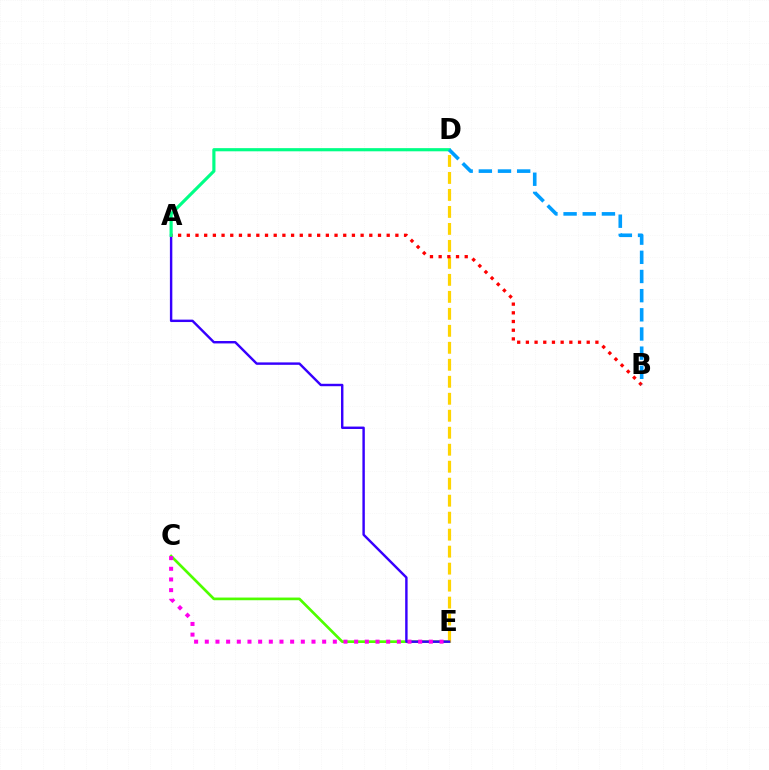{('C', 'E'): [{'color': '#4fff00', 'line_style': 'solid', 'thickness': 1.93}, {'color': '#ff00ed', 'line_style': 'dotted', 'thickness': 2.9}], ('D', 'E'): [{'color': '#ffd500', 'line_style': 'dashed', 'thickness': 2.31}], ('A', 'E'): [{'color': '#3700ff', 'line_style': 'solid', 'thickness': 1.74}], ('A', 'B'): [{'color': '#ff0000', 'line_style': 'dotted', 'thickness': 2.36}], ('A', 'D'): [{'color': '#00ff86', 'line_style': 'solid', 'thickness': 2.28}], ('B', 'D'): [{'color': '#009eff', 'line_style': 'dashed', 'thickness': 2.6}]}